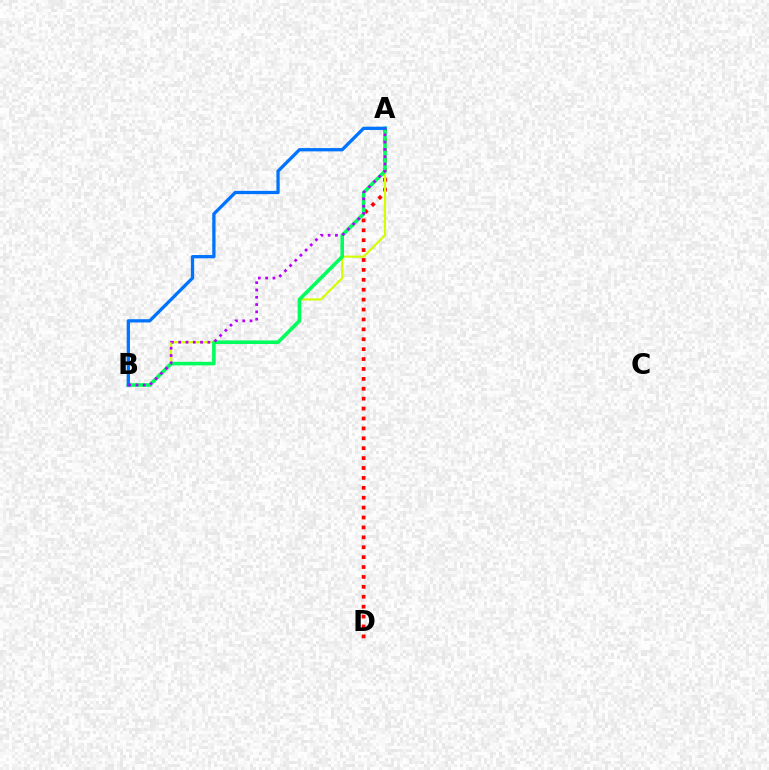{('A', 'D'): [{'color': '#ff0000', 'line_style': 'dotted', 'thickness': 2.69}], ('A', 'B'): [{'color': '#d1ff00', 'line_style': 'solid', 'thickness': 1.53}, {'color': '#00ff5c', 'line_style': 'solid', 'thickness': 2.59}, {'color': '#0074ff', 'line_style': 'solid', 'thickness': 2.36}, {'color': '#b900ff', 'line_style': 'dotted', 'thickness': 1.98}]}